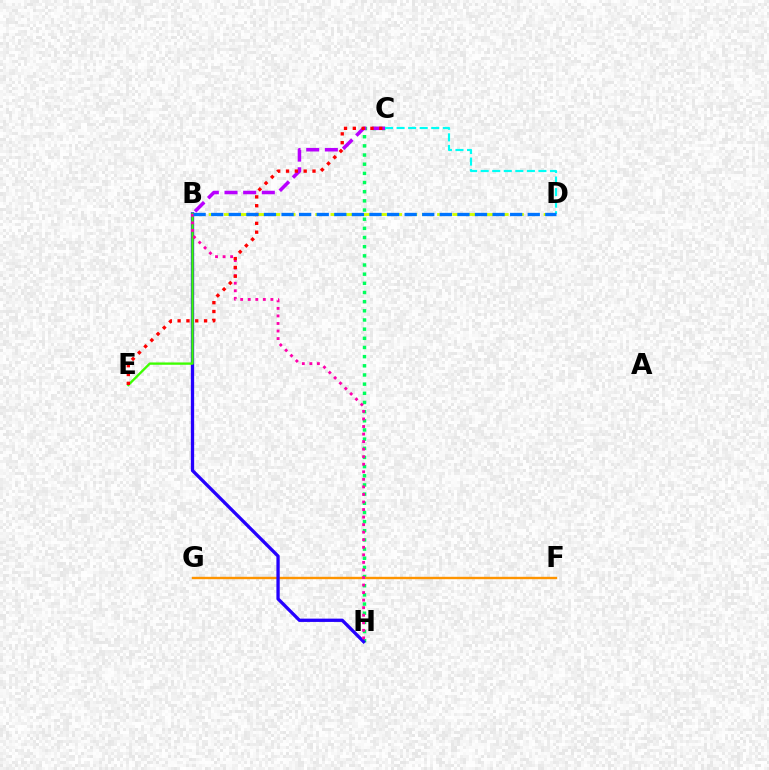{('C', 'H'): [{'color': '#00ff5c', 'line_style': 'dotted', 'thickness': 2.49}], ('B', 'C'): [{'color': '#b900ff', 'line_style': 'dashed', 'thickness': 2.53}], ('B', 'D'): [{'color': '#d1ff00', 'line_style': 'dashed', 'thickness': 2.07}, {'color': '#0074ff', 'line_style': 'dashed', 'thickness': 2.39}], ('F', 'G'): [{'color': '#ff9400', 'line_style': 'solid', 'thickness': 1.72}], ('C', 'D'): [{'color': '#00fff6', 'line_style': 'dashed', 'thickness': 1.57}], ('B', 'H'): [{'color': '#2500ff', 'line_style': 'solid', 'thickness': 2.38}, {'color': '#ff00ac', 'line_style': 'dotted', 'thickness': 2.05}], ('B', 'E'): [{'color': '#3dff00', 'line_style': 'solid', 'thickness': 1.68}], ('C', 'E'): [{'color': '#ff0000', 'line_style': 'dotted', 'thickness': 2.4}]}